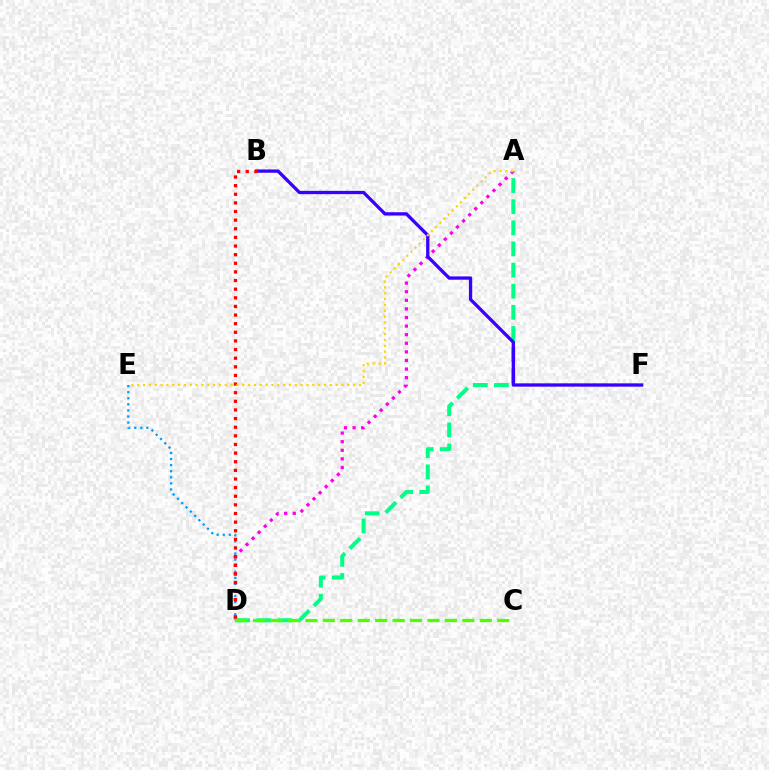{('D', 'E'): [{'color': '#009eff', 'line_style': 'dotted', 'thickness': 1.65}], ('A', 'D'): [{'color': '#ff00ed', 'line_style': 'dotted', 'thickness': 2.34}, {'color': '#00ff86', 'line_style': 'dashed', 'thickness': 2.87}], ('B', 'F'): [{'color': '#3700ff', 'line_style': 'solid', 'thickness': 2.38}], ('C', 'D'): [{'color': '#4fff00', 'line_style': 'dashed', 'thickness': 2.37}], ('B', 'D'): [{'color': '#ff0000', 'line_style': 'dotted', 'thickness': 2.34}], ('A', 'E'): [{'color': '#ffd500', 'line_style': 'dotted', 'thickness': 1.59}]}